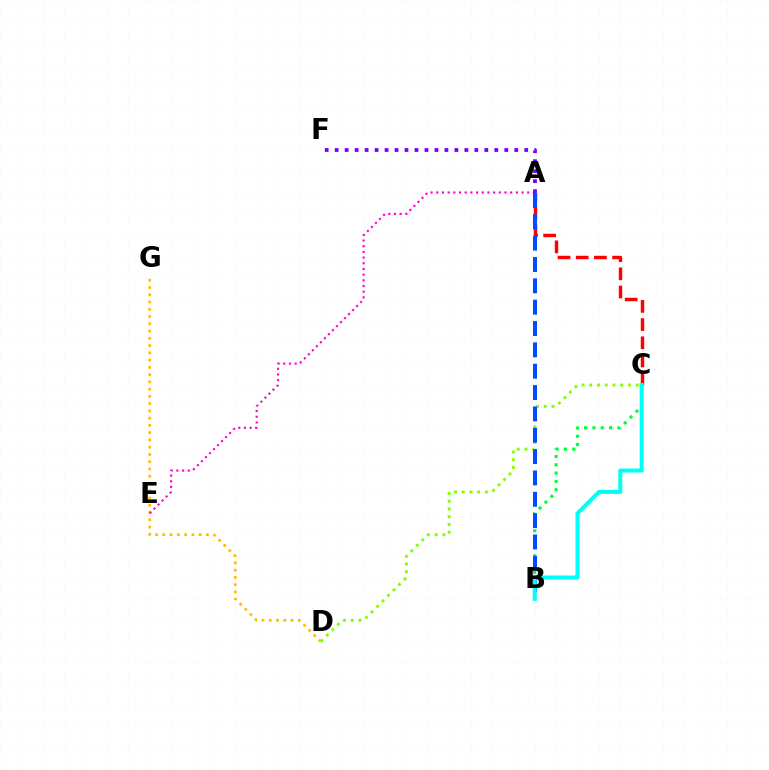{('D', 'G'): [{'color': '#ffbd00', 'line_style': 'dotted', 'thickness': 1.97}], ('A', 'C'): [{'color': '#ff0000', 'line_style': 'dashed', 'thickness': 2.47}], ('A', 'E'): [{'color': '#ff00cf', 'line_style': 'dotted', 'thickness': 1.54}], ('A', 'F'): [{'color': '#7200ff', 'line_style': 'dotted', 'thickness': 2.71}], ('B', 'C'): [{'color': '#00ff39', 'line_style': 'dotted', 'thickness': 2.26}, {'color': '#00fff6', 'line_style': 'solid', 'thickness': 2.88}], ('C', 'D'): [{'color': '#84ff00', 'line_style': 'dotted', 'thickness': 2.11}], ('A', 'B'): [{'color': '#004bff', 'line_style': 'dashed', 'thickness': 2.9}]}